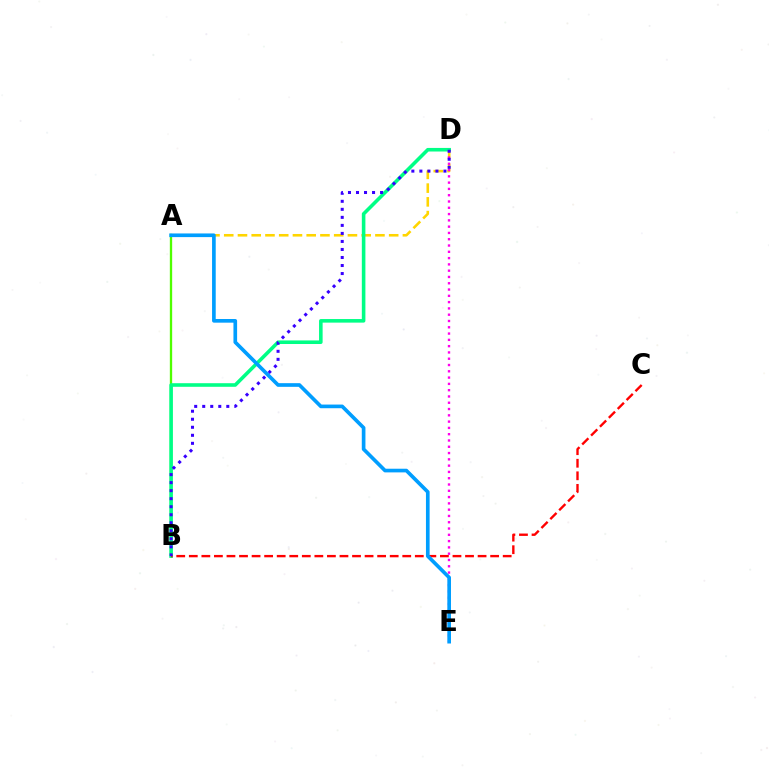{('A', 'B'): [{'color': '#4fff00', 'line_style': 'solid', 'thickness': 1.68}], ('A', 'D'): [{'color': '#ffd500', 'line_style': 'dashed', 'thickness': 1.87}], ('B', 'D'): [{'color': '#00ff86', 'line_style': 'solid', 'thickness': 2.58}, {'color': '#3700ff', 'line_style': 'dotted', 'thickness': 2.18}], ('B', 'C'): [{'color': '#ff0000', 'line_style': 'dashed', 'thickness': 1.71}], ('D', 'E'): [{'color': '#ff00ed', 'line_style': 'dotted', 'thickness': 1.71}], ('A', 'E'): [{'color': '#009eff', 'line_style': 'solid', 'thickness': 2.64}]}